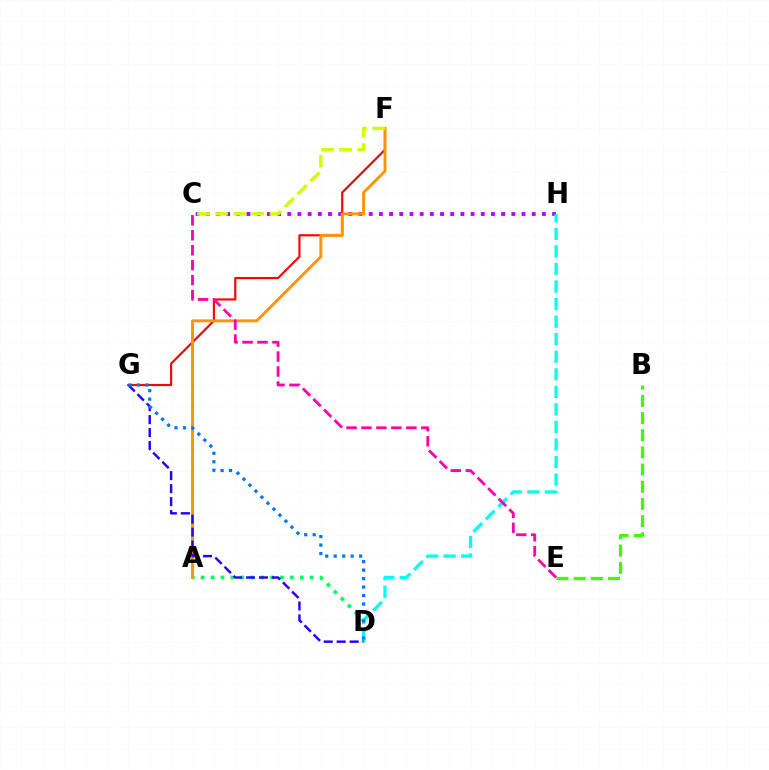{('C', 'H'): [{'color': '#b900ff', 'line_style': 'dotted', 'thickness': 2.77}], ('A', 'D'): [{'color': '#00ff5c', 'line_style': 'dotted', 'thickness': 2.69}], ('B', 'E'): [{'color': '#3dff00', 'line_style': 'dashed', 'thickness': 2.33}], ('F', 'G'): [{'color': '#ff0000', 'line_style': 'solid', 'thickness': 1.55}], ('A', 'F'): [{'color': '#ff9400', 'line_style': 'solid', 'thickness': 2.09}], ('D', 'H'): [{'color': '#00fff6', 'line_style': 'dashed', 'thickness': 2.38}], ('D', 'G'): [{'color': '#2500ff', 'line_style': 'dashed', 'thickness': 1.76}, {'color': '#0074ff', 'line_style': 'dotted', 'thickness': 2.3}], ('C', 'E'): [{'color': '#ff00ac', 'line_style': 'dashed', 'thickness': 2.03}], ('C', 'F'): [{'color': '#d1ff00', 'line_style': 'dashed', 'thickness': 2.46}]}